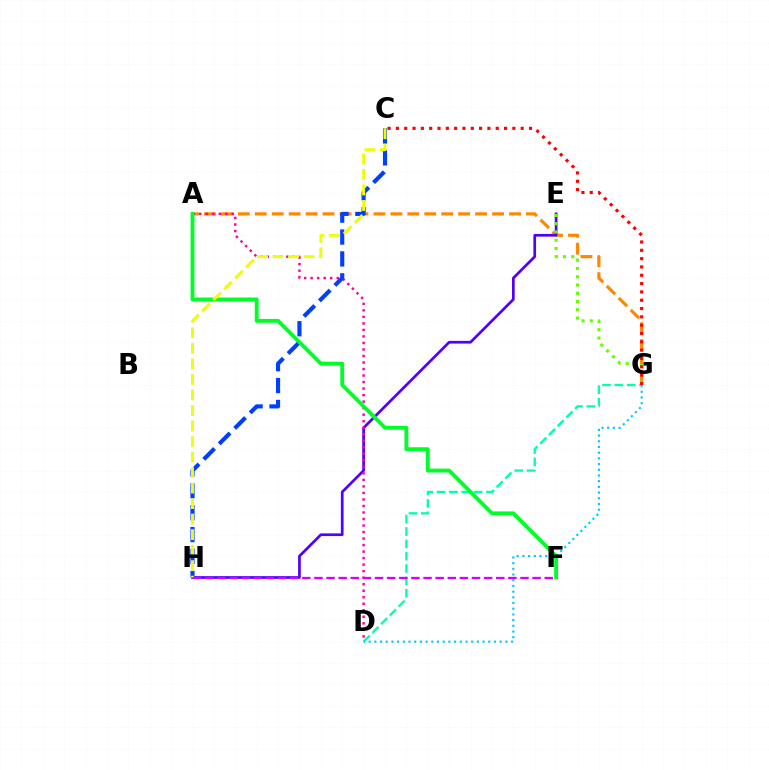{('A', 'G'): [{'color': '#ff8800', 'line_style': 'dashed', 'thickness': 2.3}], ('D', 'G'): [{'color': '#00ffaf', 'line_style': 'dashed', 'thickness': 1.68}, {'color': '#00c7ff', 'line_style': 'dotted', 'thickness': 1.55}], ('E', 'H'): [{'color': '#4f00ff', 'line_style': 'solid', 'thickness': 1.95}], ('A', 'D'): [{'color': '#ff00a0', 'line_style': 'dotted', 'thickness': 1.77}], ('E', 'G'): [{'color': '#66ff00', 'line_style': 'dotted', 'thickness': 2.25}], ('C', 'H'): [{'color': '#003fff', 'line_style': 'dashed', 'thickness': 2.97}, {'color': '#eeff00', 'line_style': 'dashed', 'thickness': 2.11}], ('C', 'G'): [{'color': '#ff0000', 'line_style': 'dotted', 'thickness': 2.26}], ('A', 'F'): [{'color': '#00ff27', 'line_style': 'solid', 'thickness': 2.77}], ('F', 'H'): [{'color': '#d600ff', 'line_style': 'dashed', 'thickness': 1.65}]}